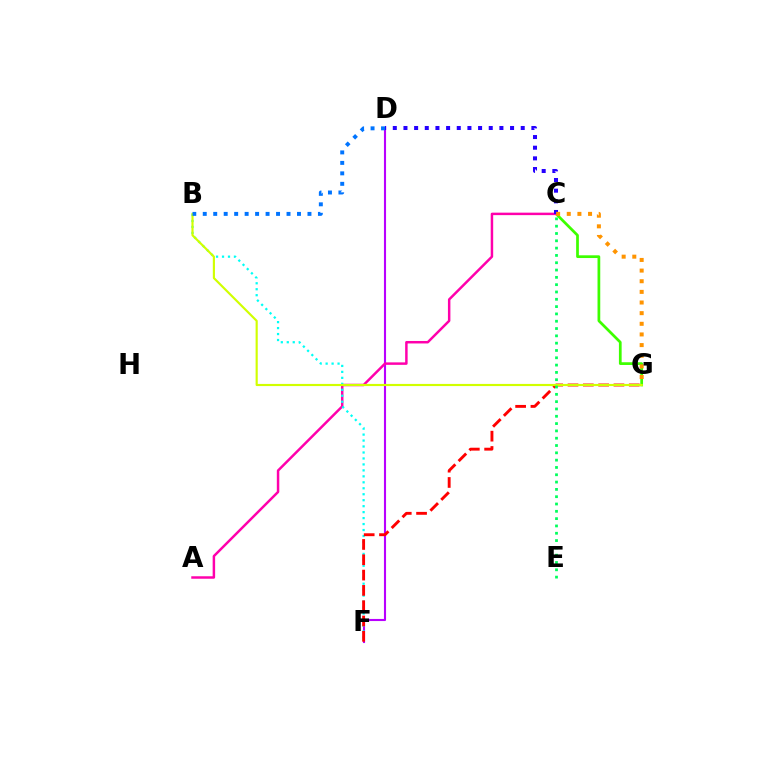{('C', 'G'): [{'color': '#3dff00', 'line_style': 'solid', 'thickness': 1.96}, {'color': '#ff9400', 'line_style': 'dotted', 'thickness': 2.89}], ('D', 'F'): [{'color': '#b900ff', 'line_style': 'solid', 'thickness': 1.52}], ('A', 'C'): [{'color': '#ff00ac', 'line_style': 'solid', 'thickness': 1.78}], ('C', 'D'): [{'color': '#2500ff', 'line_style': 'dotted', 'thickness': 2.9}], ('B', 'F'): [{'color': '#00fff6', 'line_style': 'dotted', 'thickness': 1.62}], ('F', 'G'): [{'color': '#ff0000', 'line_style': 'dashed', 'thickness': 2.08}], ('B', 'G'): [{'color': '#d1ff00', 'line_style': 'solid', 'thickness': 1.55}], ('B', 'D'): [{'color': '#0074ff', 'line_style': 'dotted', 'thickness': 2.84}], ('C', 'E'): [{'color': '#00ff5c', 'line_style': 'dotted', 'thickness': 1.99}]}